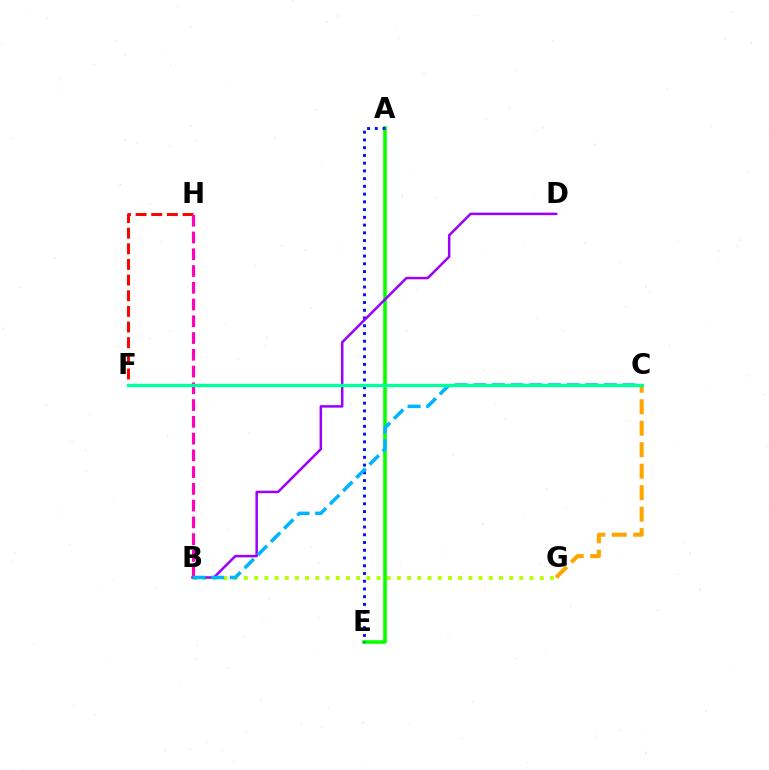{('B', 'G'): [{'color': '#b3ff00', 'line_style': 'dotted', 'thickness': 2.77}], ('F', 'H'): [{'color': '#ff0000', 'line_style': 'dashed', 'thickness': 2.13}], ('B', 'H'): [{'color': '#ff00bd', 'line_style': 'dashed', 'thickness': 2.28}], ('A', 'E'): [{'color': '#08ff00', 'line_style': 'solid', 'thickness': 2.58}, {'color': '#0010ff', 'line_style': 'dotted', 'thickness': 2.1}], ('B', 'D'): [{'color': '#9b00ff', 'line_style': 'solid', 'thickness': 1.8}], ('C', 'G'): [{'color': '#ffa500', 'line_style': 'dashed', 'thickness': 2.92}], ('B', 'C'): [{'color': '#00b5ff', 'line_style': 'dashed', 'thickness': 2.53}], ('C', 'F'): [{'color': '#00ff9d', 'line_style': 'solid', 'thickness': 2.39}]}